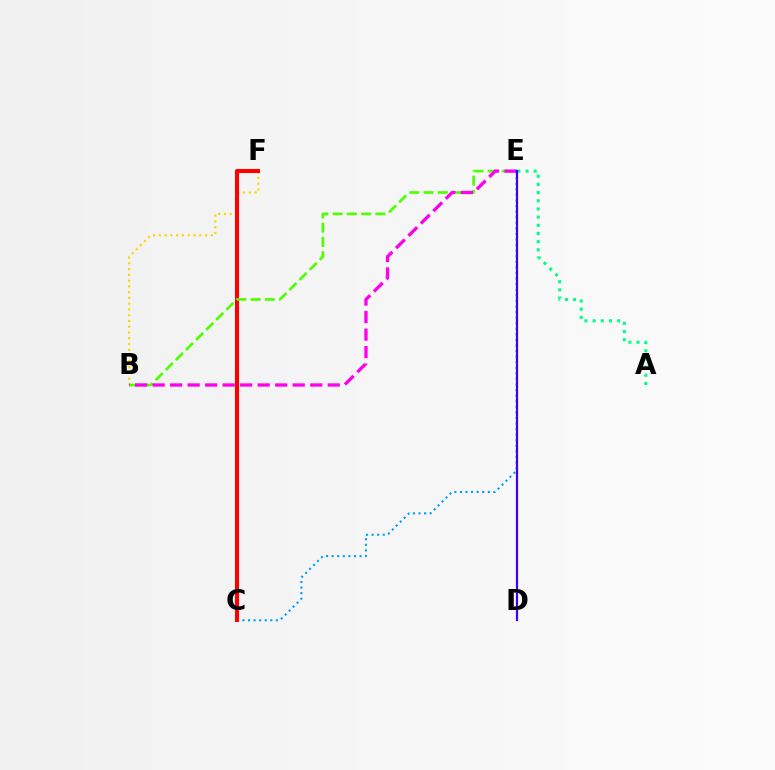{('B', 'F'): [{'color': '#ffd500', 'line_style': 'dotted', 'thickness': 1.57}], ('C', 'E'): [{'color': '#009eff', 'line_style': 'dotted', 'thickness': 1.52}], ('C', 'F'): [{'color': '#ff0000', 'line_style': 'solid', 'thickness': 2.94}], ('B', 'E'): [{'color': '#4fff00', 'line_style': 'dashed', 'thickness': 1.94}, {'color': '#ff00ed', 'line_style': 'dashed', 'thickness': 2.38}], ('A', 'E'): [{'color': '#00ff86', 'line_style': 'dotted', 'thickness': 2.22}], ('D', 'E'): [{'color': '#3700ff', 'line_style': 'solid', 'thickness': 1.58}]}